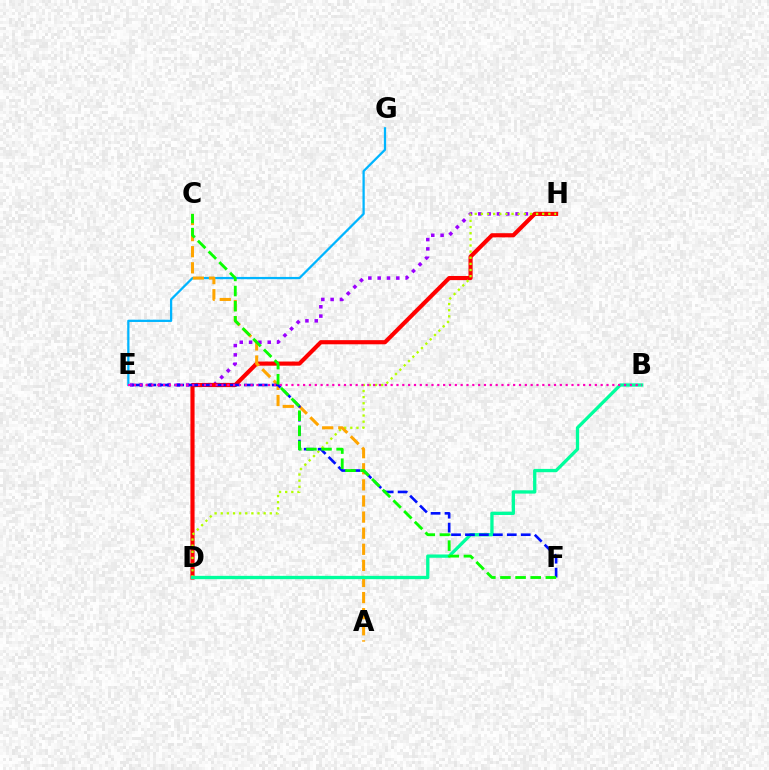{('E', 'H'): [{'color': '#9b00ff', 'line_style': 'dotted', 'thickness': 2.53}], ('D', 'H'): [{'color': '#ff0000', 'line_style': 'solid', 'thickness': 2.98}, {'color': '#b3ff00', 'line_style': 'dotted', 'thickness': 1.67}], ('E', 'G'): [{'color': '#00b5ff', 'line_style': 'solid', 'thickness': 1.63}], ('A', 'C'): [{'color': '#ffa500', 'line_style': 'dashed', 'thickness': 2.19}], ('B', 'D'): [{'color': '#00ff9d', 'line_style': 'solid', 'thickness': 2.38}], ('E', 'F'): [{'color': '#0010ff', 'line_style': 'dashed', 'thickness': 1.89}], ('B', 'E'): [{'color': '#ff00bd', 'line_style': 'dotted', 'thickness': 1.59}], ('C', 'F'): [{'color': '#08ff00', 'line_style': 'dashed', 'thickness': 2.05}]}